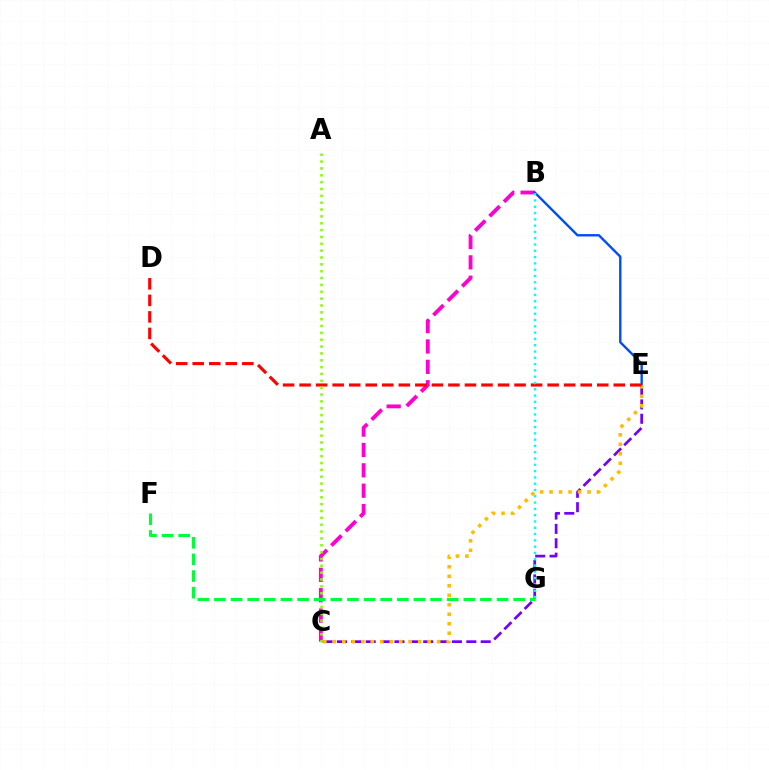{('C', 'E'): [{'color': '#7200ff', 'line_style': 'dashed', 'thickness': 1.95}, {'color': '#ffbd00', 'line_style': 'dotted', 'thickness': 2.58}], ('B', 'C'): [{'color': '#ff00cf', 'line_style': 'dashed', 'thickness': 2.77}], ('B', 'E'): [{'color': '#004bff', 'line_style': 'solid', 'thickness': 1.71}], ('D', 'E'): [{'color': '#ff0000', 'line_style': 'dashed', 'thickness': 2.25}], ('A', 'C'): [{'color': '#84ff00', 'line_style': 'dotted', 'thickness': 1.86}], ('B', 'G'): [{'color': '#00fff6', 'line_style': 'dotted', 'thickness': 1.71}], ('F', 'G'): [{'color': '#00ff39', 'line_style': 'dashed', 'thickness': 2.26}]}